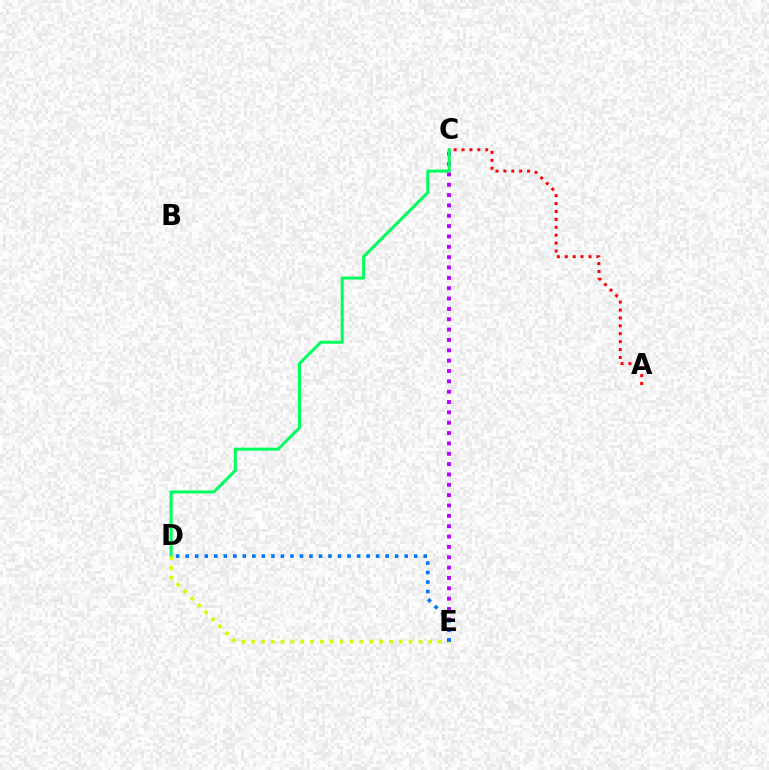{('C', 'E'): [{'color': '#b900ff', 'line_style': 'dotted', 'thickness': 2.81}], ('C', 'D'): [{'color': '#00ff5c', 'line_style': 'solid', 'thickness': 2.17}], ('A', 'C'): [{'color': '#ff0000', 'line_style': 'dotted', 'thickness': 2.15}], ('D', 'E'): [{'color': '#d1ff00', 'line_style': 'dotted', 'thickness': 2.68}, {'color': '#0074ff', 'line_style': 'dotted', 'thickness': 2.59}]}